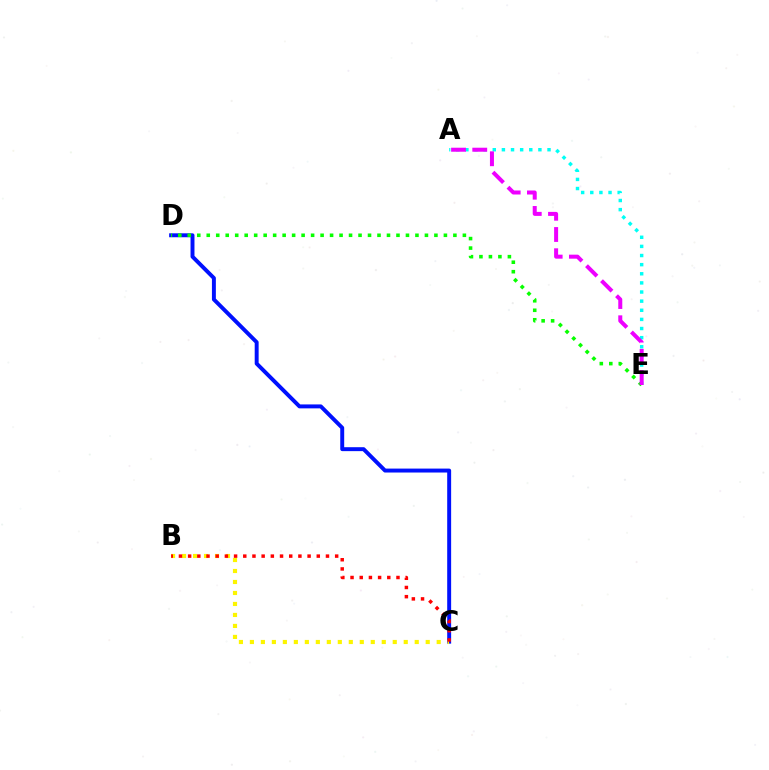{('A', 'E'): [{'color': '#00fff6', 'line_style': 'dotted', 'thickness': 2.48}, {'color': '#ee00ff', 'line_style': 'dashed', 'thickness': 2.88}], ('C', 'D'): [{'color': '#0010ff', 'line_style': 'solid', 'thickness': 2.84}], ('D', 'E'): [{'color': '#08ff00', 'line_style': 'dotted', 'thickness': 2.58}], ('B', 'C'): [{'color': '#fcf500', 'line_style': 'dotted', 'thickness': 2.99}, {'color': '#ff0000', 'line_style': 'dotted', 'thickness': 2.5}]}